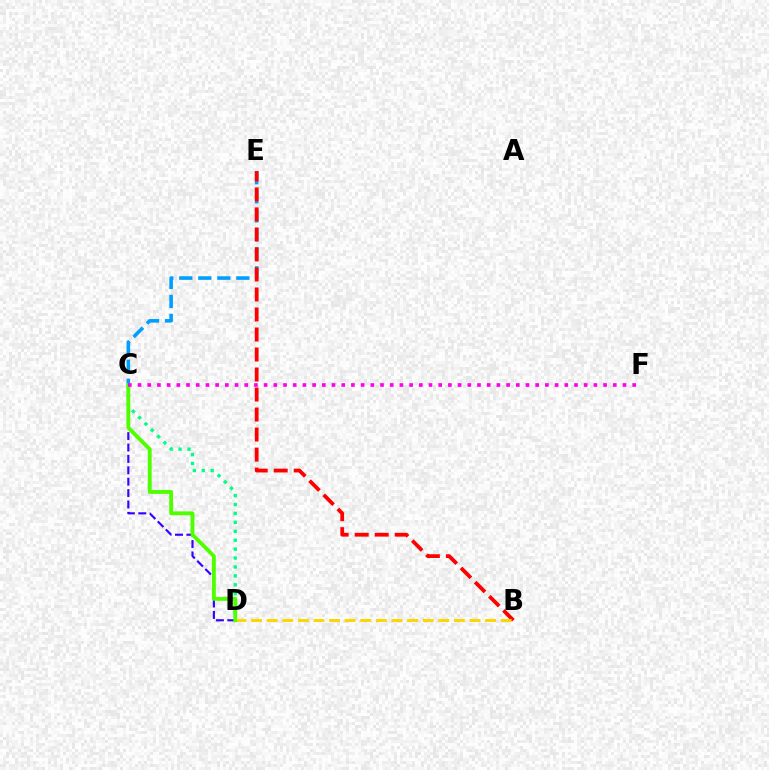{('C', 'D'): [{'color': '#3700ff', 'line_style': 'dashed', 'thickness': 1.55}, {'color': '#00ff86', 'line_style': 'dotted', 'thickness': 2.42}, {'color': '#4fff00', 'line_style': 'solid', 'thickness': 2.78}], ('C', 'E'): [{'color': '#009eff', 'line_style': 'dashed', 'thickness': 2.58}], ('B', 'E'): [{'color': '#ff0000', 'line_style': 'dashed', 'thickness': 2.72}], ('B', 'D'): [{'color': '#ffd500', 'line_style': 'dashed', 'thickness': 2.12}], ('C', 'F'): [{'color': '#ff00ed', 'line_style': 'dotted', 'thickness': 2.64}]}